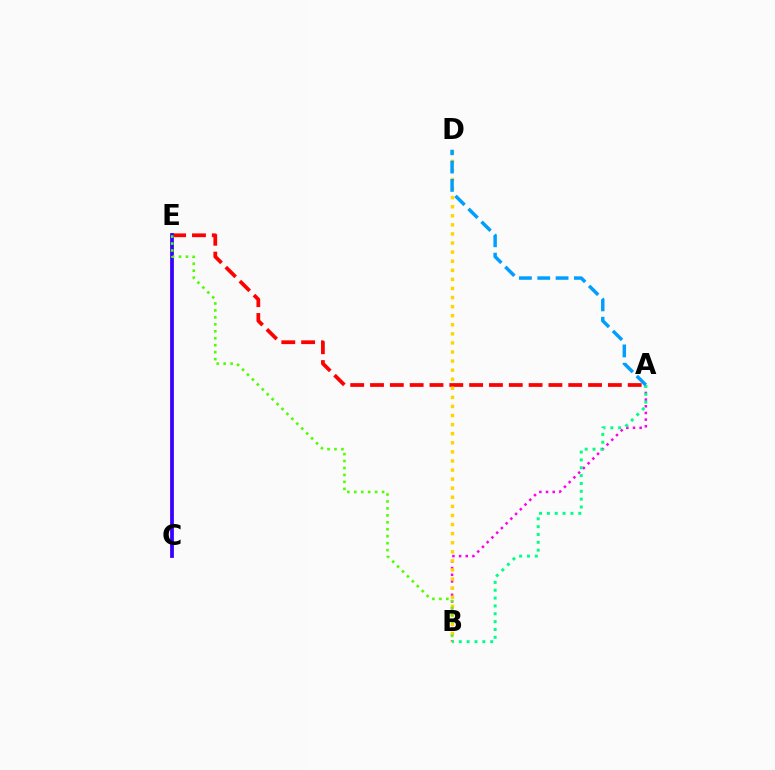{('A', 'E'): [{'color': '#ff0000', 'line_style': 'dashed', 'thickness': 2.69}], ('C', 'E'): [{'color': '#3700ff', 'line_style': 'solid', 'thickness': 2.71}], ('A', 'B'): [{'color': '#ff00ed', 'line_style': 'dotted', 'thickness': 1.81}, {'color': '#00ff86', 'line_style': 'dotted', 'thickness': 2.13}], ('B', 'D'): [{'color': '#ffd500', 'line_style': 'dotted', 'thickness': 2.47}], ('B', 'E'): [{'color': '#4fff00', 'line_style': 'dotted', 'thickness': 1.89}], ('A', 'D'): [{'color': '#009eff', 'line_style': 'dashed', 'thickness': 2.49}]}